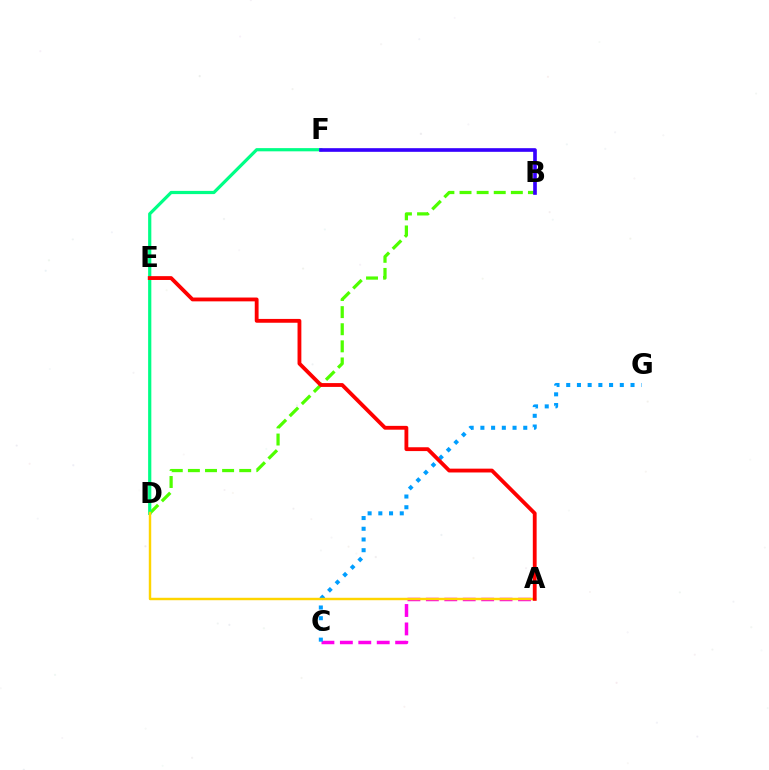{('B', 'D'): [{'color': '#4fff00', 'line_style': 'dashed', 'thickness': 2.32}], ('D', 'F'): [{'color': '#00ff86', 'line_style': 'solid', 'thickness': 2.31}], ('A', 'C'): [{'color': '#ff00ed', 'line_style': 'dashed', 'thickness': 2.5}], ('C', 'G'): [{'color': '#009eff', 'line_style': 'dotted', 'thickness': 2.91}], ('A', 'D'): [{'color': '#ffd500', 'line_style': 'solid', 'thickness': 1.75}], ('B', 'F'): [{'color': '#3700ff', 'line_style': 'solid', 'thickness': 2.63}], ('A', 'E'): [{'color': '#ff0000', 'line_style': 'solid', 'thickness': 2.75}]}